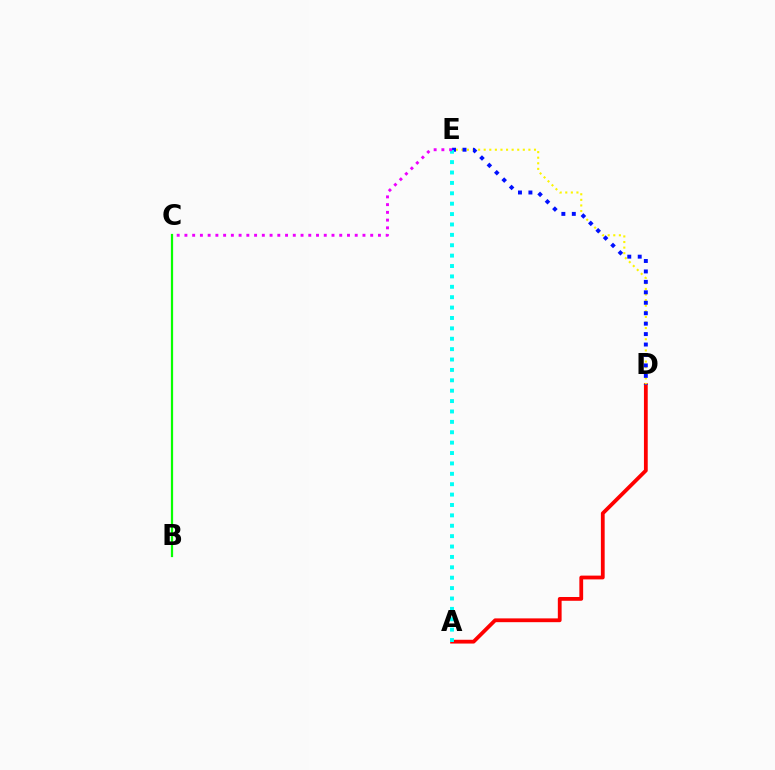{('A', 'D'): [{'color': '#ff0000', 'line_style': 'solid', 'thickness': 2.72}], ('D', 'E'): [{'color': '#fcf500', 'line_style': 'dotted', 'thickness': 1.52}, {'color': '#0010ff', 'line_style': 'dotted', 'thickness': 2.84}], ('A', 'E'): [{'color': '#00fff6', 'line_style': 'dotted', 'thickness': 2.82}], ('B', 'C'): [{'color': '#08ff00', 'line_style': 'solid', 'thickness': 1.61}], ('C', 'E'): [{'color': '#ee00ff', 'line_style': 'dotted', 'thickness': 2.1}]}